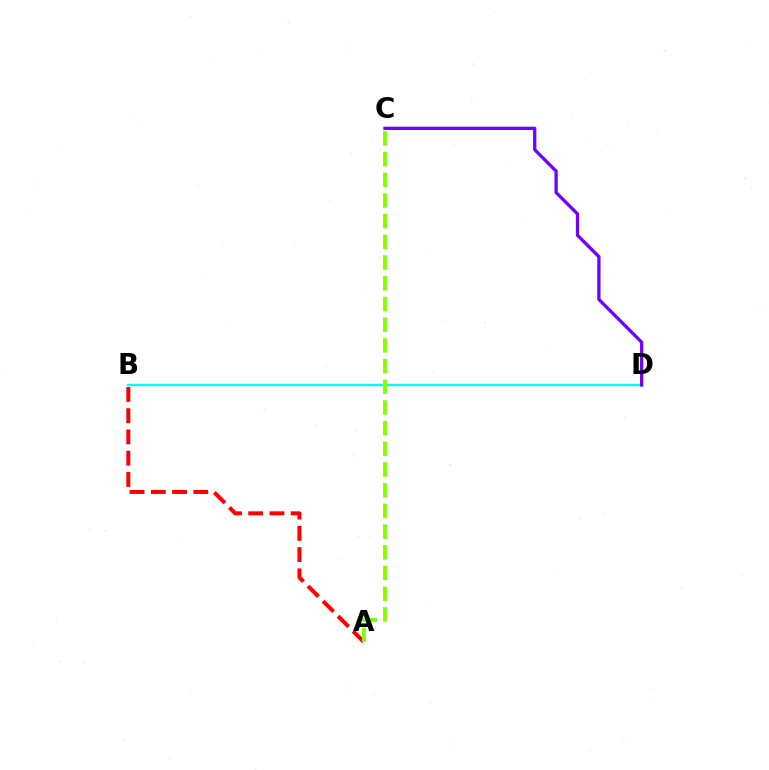{('A', 'B'): [{'color': '#ff0000', 'line_style': 'dashed', 'thickness': 2.89}], ('B', 'D'): [{'color': '#00fff6', 'line_style': 'solid', 'thickness': 1.7}], ('C', 'D'): [{'color': '#7200ff', 'line_style': 'solid', 'thickness': 2.36}], ('A', 'C'): [{'color': '#84ff00', 'line_style': 'dashed', 'thickness': 2.81}]}